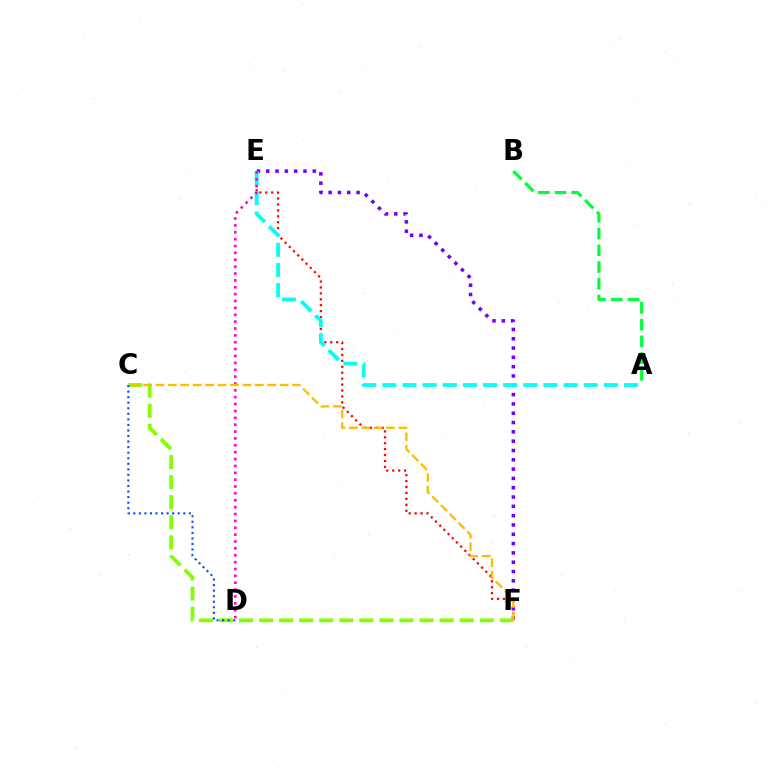{('E', 'F'): [{'color': '#ff0000', 'line_style': 'dotted', 'thickness': 1.61}, {'color': '#7200ff', 'line_style': 'dotted', 'thickness': 2.53}], ('A', 'E'): [{'color': '#00fff6', 'line_style': 'dashed', 'thickness': 2.74}], ('C', 'F'): [{'color': '#84ff00', 'line_style': 'dashed', 'thickness': 2.72}, {'color': '#ffbd00', 'line_style': 'dashed', 'thickness': 1.69}], ('D', 'E'): [{'color': '#ff00cf', 'line_style': 'dotted', 'thickness': 1.87}], ('C', 'D'): [{'color': '#004bff', 'line_style': 'dotted', 'thickness': 1.51}], ('A', 'B'): [{'color': '#00ff39', 'line_style': 'dashed', 'thickness': 2.27}]}